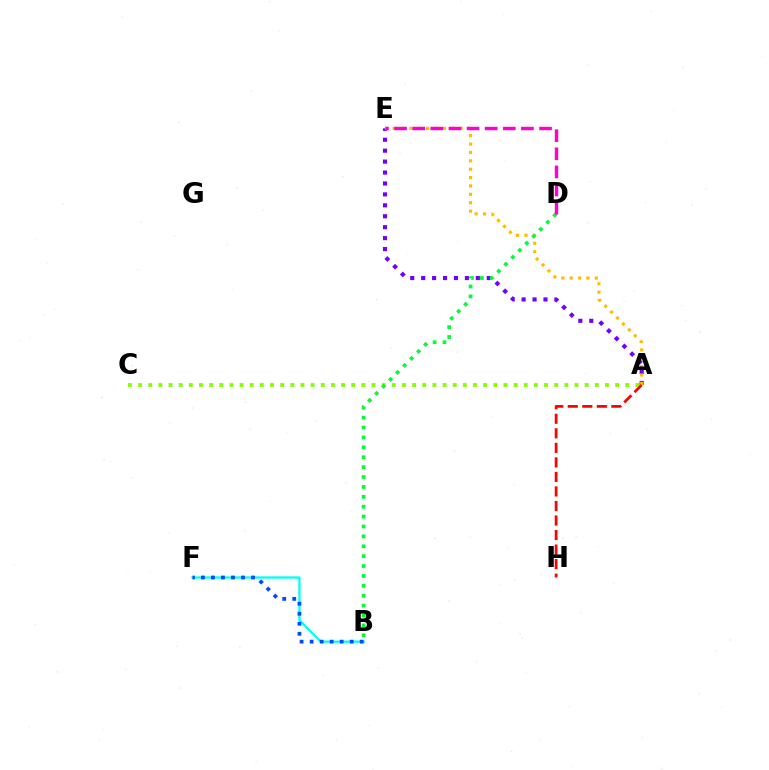{('A', 'C'): [{'color': '#84ff00', 'line_style': 'dotted', 'thickness': 2.76}], ('B', 'F'): [{'color': '#00fff6', 'line_style': 'solid', 'thickness': 1.66}, {'color': '#004bff', 'line_style': 'dotted', 'thickness': 2.72}], ('A', 'E'): [{'color': '#7200ff', 'line_style': 'dotted', 'thickness': 2.97}, {'color': '#ffbd00', 'line_style': 'dotted', 'thickness': 2.28}], ('B', 'D'): [{'color': '#00ff39', 'line_style': 'dotted', 'thickness': 2.69}], ('D', 'E'): [{'color': '#ff00cf', 'line_style': 'dashed', 'thickness': 2.46}], ('A', 'H'): [{'color': '#ff0000', 'line_style': 'dashed', 'thickness': 1.97}]}